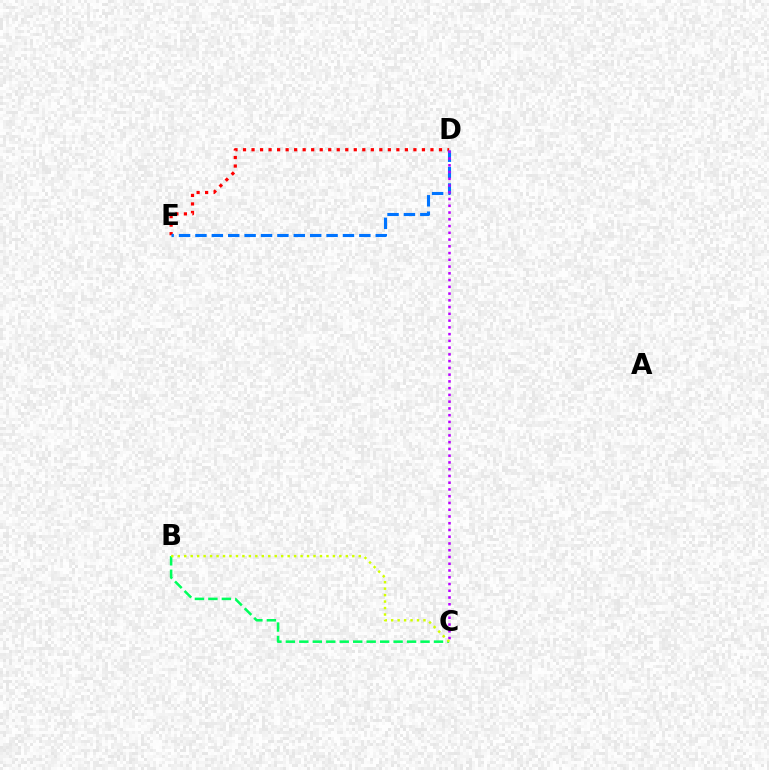{('B', 'C'): [{'color': '#00ff5c', 'line_style': 'dashed', 'thickness': 1.83}, {'color': '#d1ff00', 'line_style': 'dotted', 'thickness': 1.76}], ('D', 'E'): [{'color': '#ff0000', 'line_style': 'dotted', 'thickness': 2.31}, {'color': '#0074ff', 'line_style': 'dashed', 'thickness': 2.23}], ('C', 'D'): [{'color': '#b900ff', 'line_style': 'dotted', 'thickness': 1.83}]}